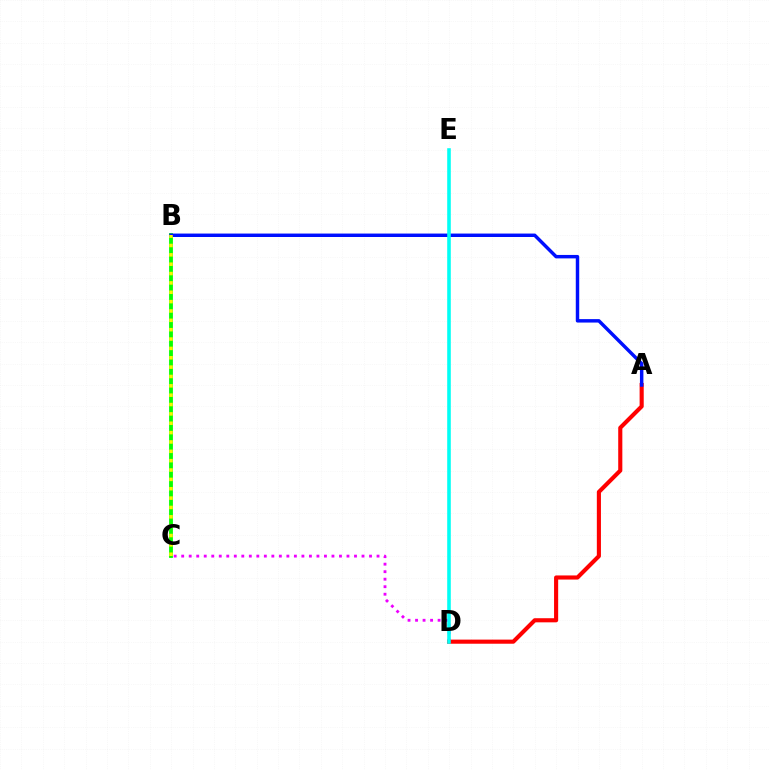{('C', 'D'): [{'color': '#ee00ff', 'line_style': 'dotted', 'thickness': 2.04}], ('B', 'C'): [{'color': '#08ff00', 'line_style': 'solid', 'thickness': 2.76}, {'color': '#fcf500', 'line_style': 'dotted', 'thickness': 2.54}], ('A', 'D'): [{'color': '#ff0000', 'line_style': 'solid', 'thickness': 2.96}], ('A', 'B'): [{'color': '#0010ff', 'line_style': 'solid', 'thickness': 2.48}], ('D', 'E'): [{'color': '#00fff6', 'line_style': 'solid', 'thickness': 2.58}]}